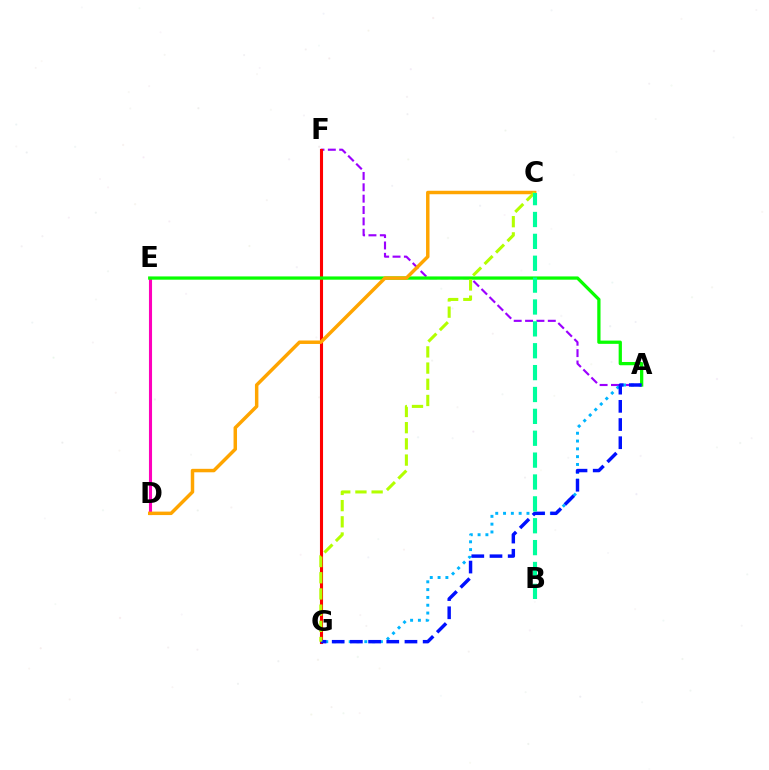{('A', 'F'): [{'color': '#9b00ff', 'line_style': 'dashed', 'thickness': 1.54}], ('A', 'G'): [{'color': '#00b5ff', 'line_style': 'dotted', 'thickness': 2.12}, {'color': '#0010ff', 'line_style': 'dashed', 'thickness': 2.47}], ('F', 'G'): [{'color': '#ff0000', 'line_style': 'solid', 'thickness': 2.23}], ('D', 'E'): [{'color': '#ff00bd', 'line_style': 'solid', 'thickness': 2.22}], ('A', 'E'): [{'color': '#08ff00', 'line_style': 'solid', 'thickness': 2.35}], ('C', 'D'): [{'color': '#ffa500', 'line_style': 'solid', 'thickness': 2.5}], ('C', 'G'): [{'color': '#b3ff00', 'line_style': 'dashed', 'thickness': 2.2}], ('B', 'C'): [{'color': '#00ff9d', 'line_style': 'dashed', 'thickness': 2.97}]}